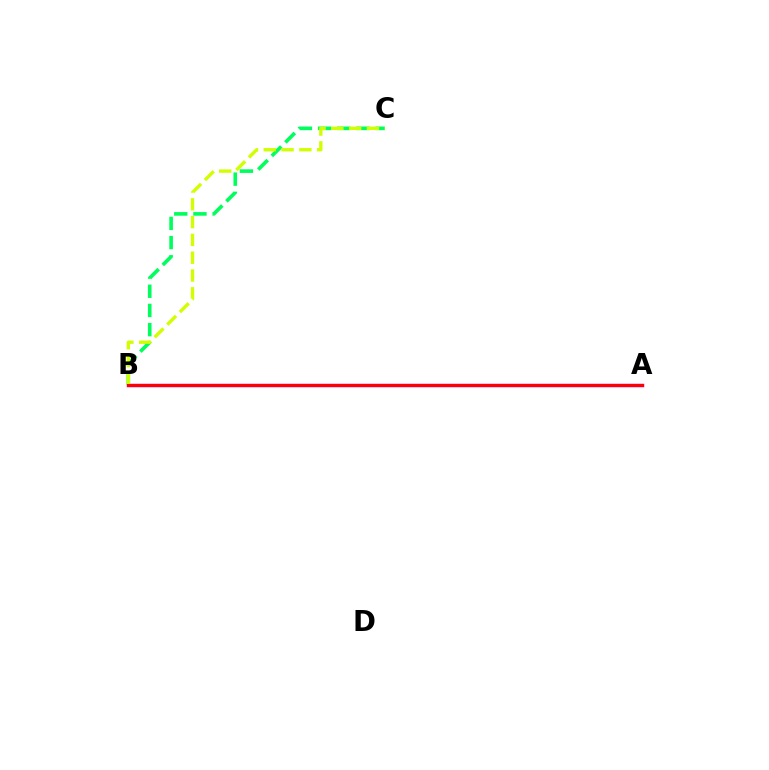{('A', 'B'): [{'color': '#b900ff', 'line_style': 'solid', 'thickness': 2.47}, {'color': '#0074ff', 'line_style': 'dotted', 'thickness': 1.93}, {'color': '#ff0000', 'line_style': 'solid', 'thickness': 2.2}], ('B', 'C'): [{'color': '#00ff5c', 'line_style': 'dashed', 'thickness': 2.61}, {'color': '#d1ff00', 'line_style': 'dashed', 'thickness': 2.42}]}